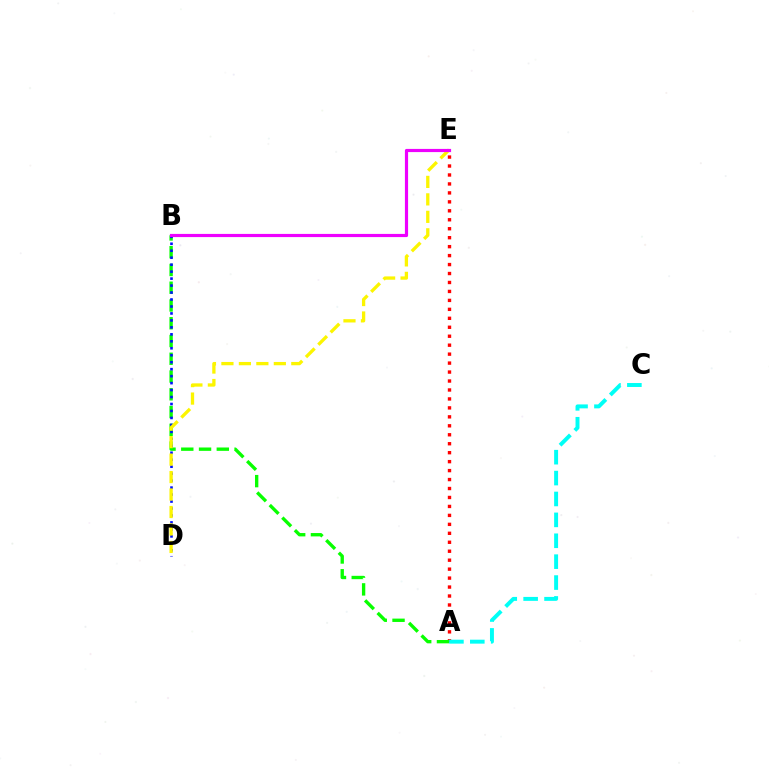{('A', 'E'): [{'color': '#ff0000', 'line_style': 'dotted', 'thickness': 2.43}], ('A', 'B'): [{'color': '#08ff00', 'line_style': 'dashed', 'thickness': 2.41}], ('A', 'C'): [{'color': '#00fff6', 'line_style': 'dashed', 'thickness': 2.84}], ('B', 'D'): [{'color': '#0010ff', 'line_style': 'dotted', 'thickness': 1.89}], ('D', 'E'): [{'color': '#fcf500', 'line_style': 'dashed', 'thickness': 2.37}], ('B', 'E'): [{'color': '#ee00ff', 'line_style': 'solid', 'thickness': 2.29}]}